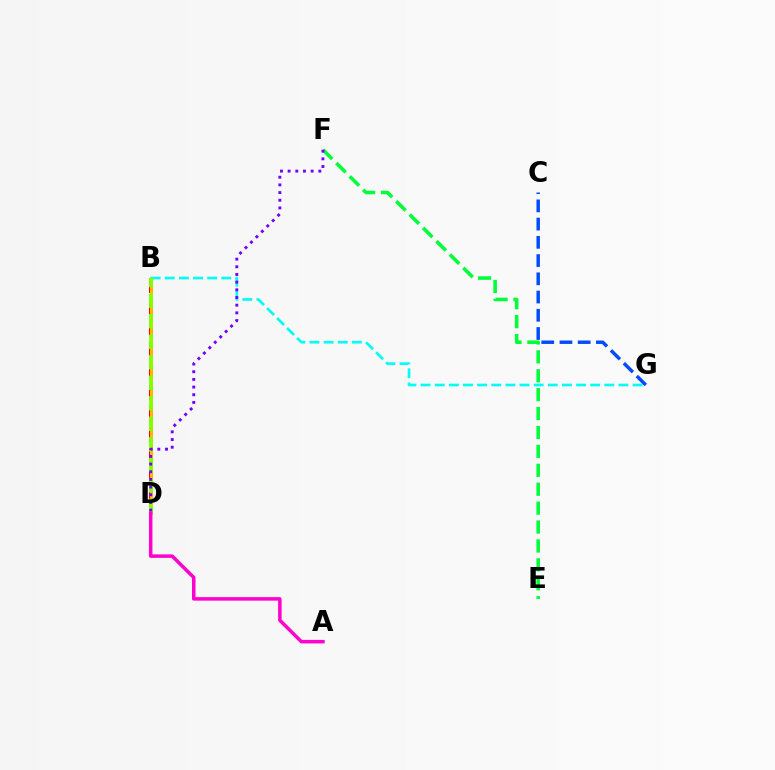{('B', 'D'): [{'color': '#ff0000', 'line_style': 'dashed', 'thickness': 2.91}, {'color': '#ffbd00', 'line_style': 'solid', 'thickness': 2.09}, {'color': '#84ff00', 'line_style': 'dashed', 'thickness': 2.79}], ('B', 'G'): [{'color': '#00fff6', 'line_style': 'dashed', 'thickness': 1.92}], ('E', 'F'): [{'color': '#00ff39', 'line_style': 'dashed', 'thickness': 2.57}], ('C', 'G'): [{'color': '#004bff', 'line_style': 'dashed', 'thickness': 2.48}], ('D', 'F'): [{'color': '#7200ff', 'line_style': 'dotted', 'thickness': 2.09}], ('A', 'D'): [{'color': '#ff00cf', 'line_style': 'solid', 'thickness': 2.52}]}